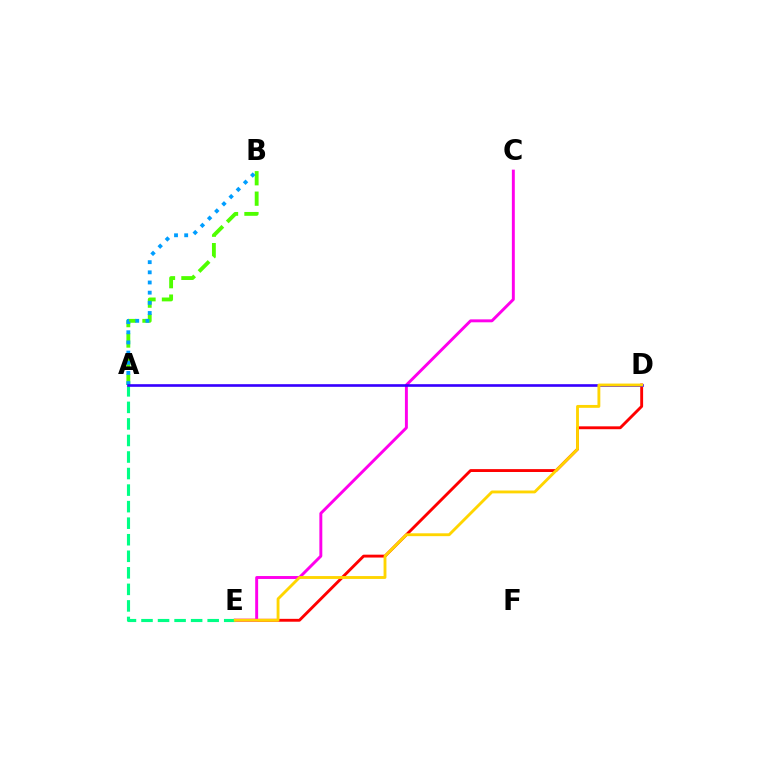{('D', 'E'): [{'color': '#ff0000', 'line_style': 'solid', 'thickness': 2.07}, {'color': '#ffd500', 'line_style': 'solid', 'thickness': 2.06}], ('A', 'B'): [{'color': '#4fff00', 'line_style': 'dashed', 'thickness': 2.78}, {'color': '#009eff', 'line_style': 'dotted', 'thickness': 2.76}], ('C', 'E'): [{'color': '#ff00ed', 'line_style': 'solid', 'thickness': 2.11}], ('A', 'E'): [{'color': '#00ff86', 'line_style': 'dashed', 'thickness': 2.25}], ('A', 'D'): [{'color': '#3700ff', 'line_style': 'solid', 'thickness': 1.9}]}